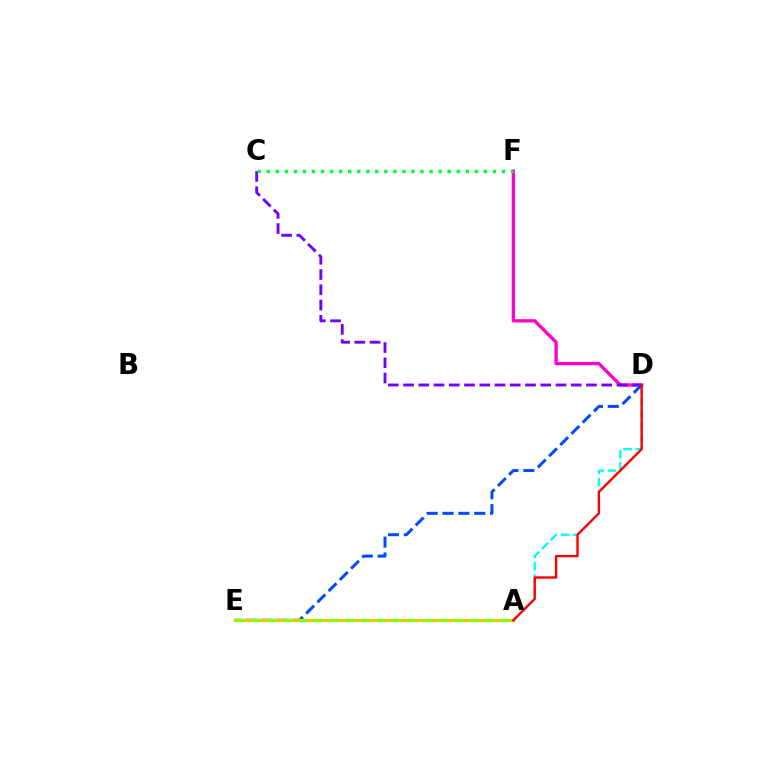{('A', 'D'): [{'color': '#00fff6', 'line_style': 'dashed', 'thickness': 1.67}, {'color': '#ff0000', 'line_style': 'solid', 'thickness': 1.71}], ('D', 'F'): [{'color': '#ff00cf', 'line_style': 'solid', 'thickness': 2.39}], ('C', 'D'): [{'color': '#7200ff', 'line_style': 'dashed', 'thickness': 2.07}], ('C', 'F'): [{'color': '#00ff39', 'line_style': 'dotted', 'thickness': 2.46}], ('D', 'E'): [{'color': '#004bff', 'line_style': 'dashed', 'thickness': 2.15}], ('A', 'E'): [{'color': '#ffbd00', 'line_style': 'solid', 'thickness': 2.43}, {'color': '#84ff00', 'line_style': 'dashed', 'thickness': 2.11}]}